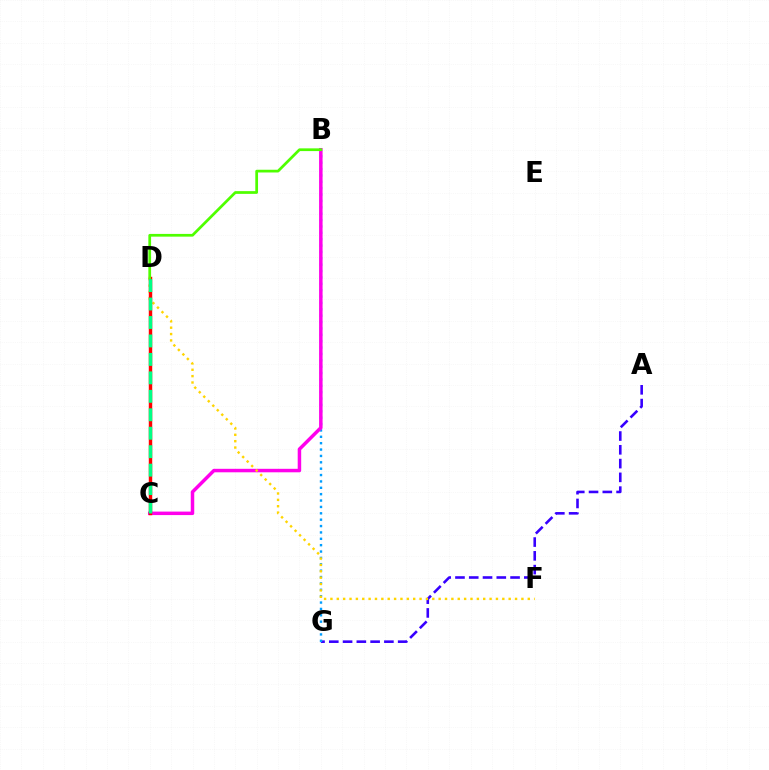{('A', 'G'): [{'color': '#3700ff', 'line_style': 'dashed', 'thickness': 1.87}], ('B', 'G'): [{'color': '#009eff', 'line_style': 'dotted', 'thickness': 1.73}], ('B', 'C'): [{'color': '#ff00ed', 'line_style': 'solid', 'thickness': 2.51}], ('D', 'F'): [{'color': '#ffd500', 'line_style': 'dotted', 'thickness': 1.73}], ('C', 'D'): [{'color': '#ff0000', 'line_style': 'solid', 'thickness': 2.48}, {'color': '#00ff86', 'line_style': 'dashed', 'thickness': 2.51}], ('B', 'D'): [{'color': '#4fff00', 'line_style': 'solid', 'thickness': 1.97}]}